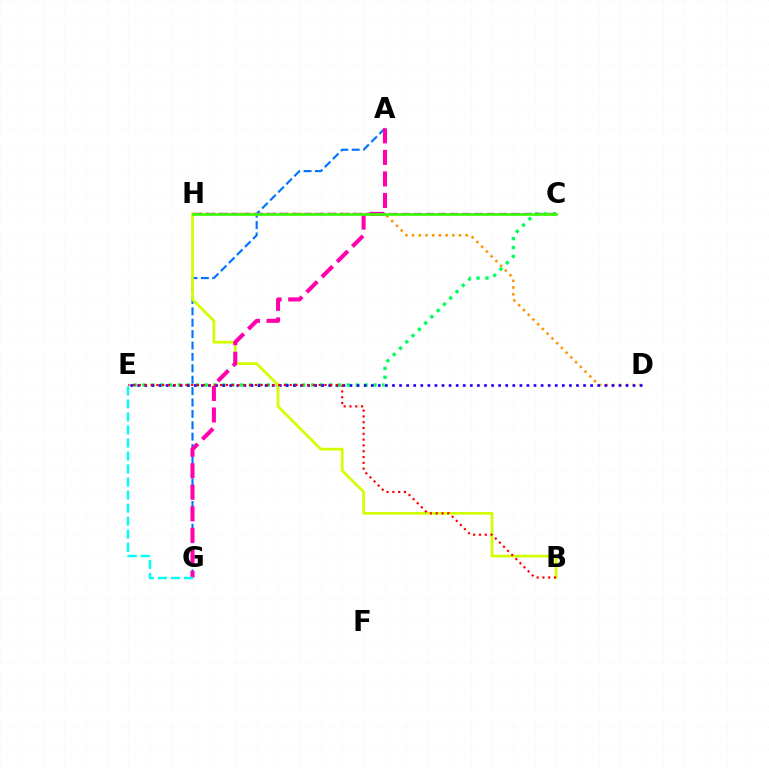{('C', 'E'): [{'color': '#00ff5c', 'line_style': 'dotted', 'thickness': 2.41}], ('A', 'G'): [{'color': '#0074ff', 'line_style': 'dashed', 'thickness': 1.55}, {'color': '#ff00ac', 'line_style': 'dashed', 'thickness': 2.93}], ('D', 'H'): [{'color': '#ff9400', 'line_style': 'dotted', 'thickness': 1.82}], ('D', 'E'): [{'color': '#2500ff', 'line_style': 'dotted', 'thickness': 1.92}], ('B', 'H'): [{'color': '#d1ff00', 'line_style': 'solid', 'thickness': 1.97}], ('C', 'H'): [{'color': '#b900ff', 'line_style': 'dashed', 'thickness': 1.66}, {'color': '#3dff00', 'line_style': 'solid', 'thickness': 1.93}], ('B', 'E'): [{'color': '#ff0000', 'line_style': 'dotted', 'thickness': 1.57}], ('E', 'G'): [{'color': '#00fff6', 'line_style': 'dashed', 'thickness': 1.77}]}